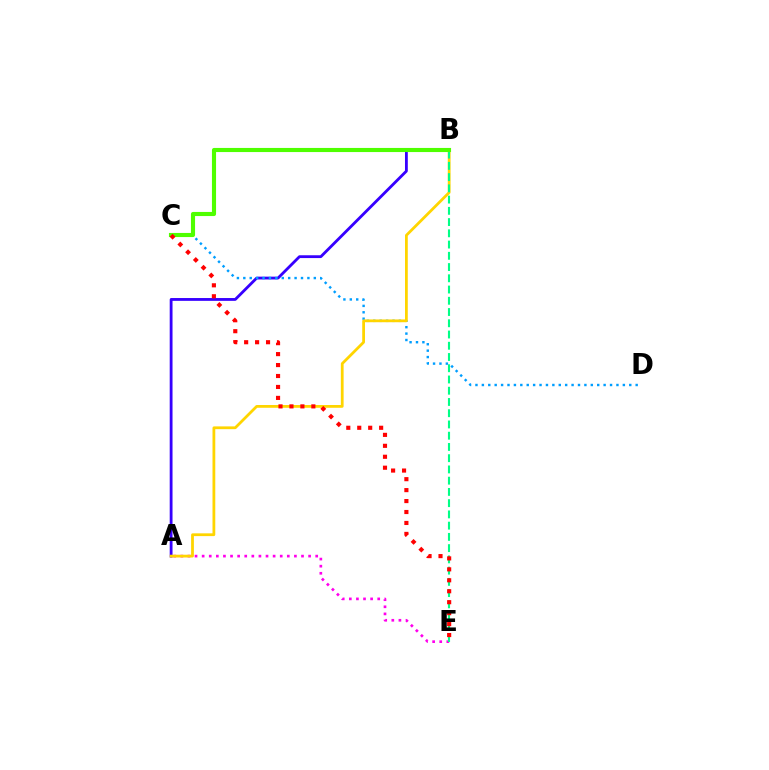{('A', 'E'): [{'color': '#ff00ed', 'line_style': 'dotted', 'thickness': 1.93}], ('A', 'B'): [{'color': '#3700ff', 'line_style': 'solid', 'thickness': 2.03}, {'color': '#ffd500', 'line_style': 'solid', 'thickness': 2.0}], ('C', 'D'): [{'color': '#009eff', 'line_style': 'dotted', 'thickness': 1.74}], ('B', 'E'): [{'color': '#00ff86', 'line_style': 'dashed', 'thickness': 1.53}], ('B', 'C'): [{'color': '#4fff00', 'line_style': 'solid', 'thickness': 2.97}], ('C', 'E'): [{'color': '#ff0000', 'line_style': 'dotted', 'thickness': 2.97}]}